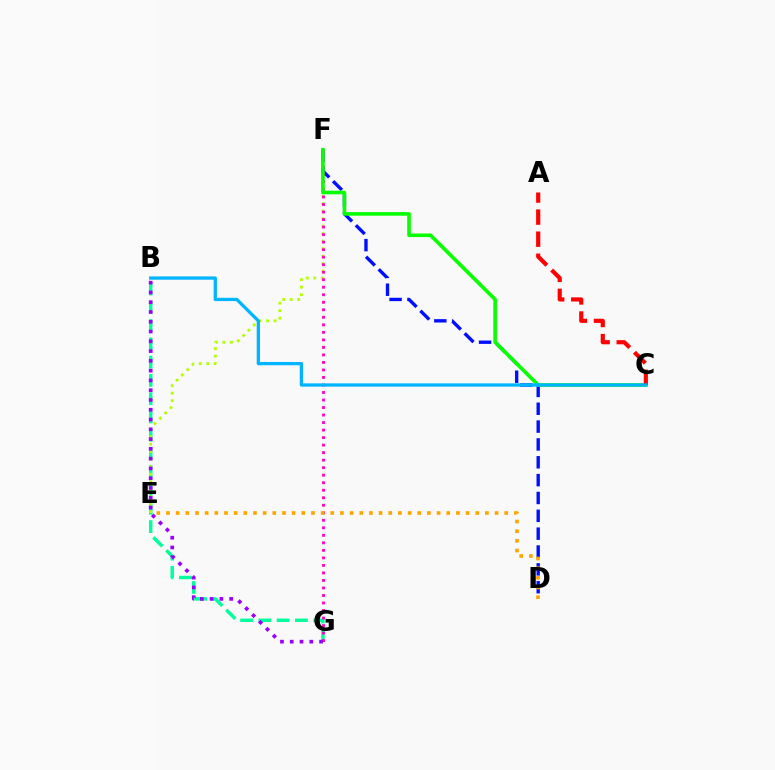{('B', 'G'): [{'color': '#00ff9d', 'line_style': 'dashed', 'thickness': 2.48}, {'color': '#9b00ff', 'line_style': 'dotted', 'thickness': 2.66}], ('E', 'F'): [{'color': '#b3ff00', 'line_style': 'dotted', 'thickness': 2.04}], ('D', 'F'): [{'color': '#0010ff', 'line_style': 'dashed', 'thickness': 2.42}], ('F', 'G'): [{'color': '#ff00bd', 'line_style': 'dotted', 'thickness': 2.04}], ('C', 'F'): [{'color': '#08ff00', 'line_style': 'solid', 'thickness': 2.61}], ('A', 'C'): [{'color': '#ff0000', 'line_style': 'dashed', 'thickness': 3.0}], ('D', 'E'): [{'color': '#ffa500', 'line_style': 'dotted', 'thickness': 2.63}], ('B', 'C'): [{'color': '#00b5ff', 'line_style': 'solid', 'thickness': 2.36}]}